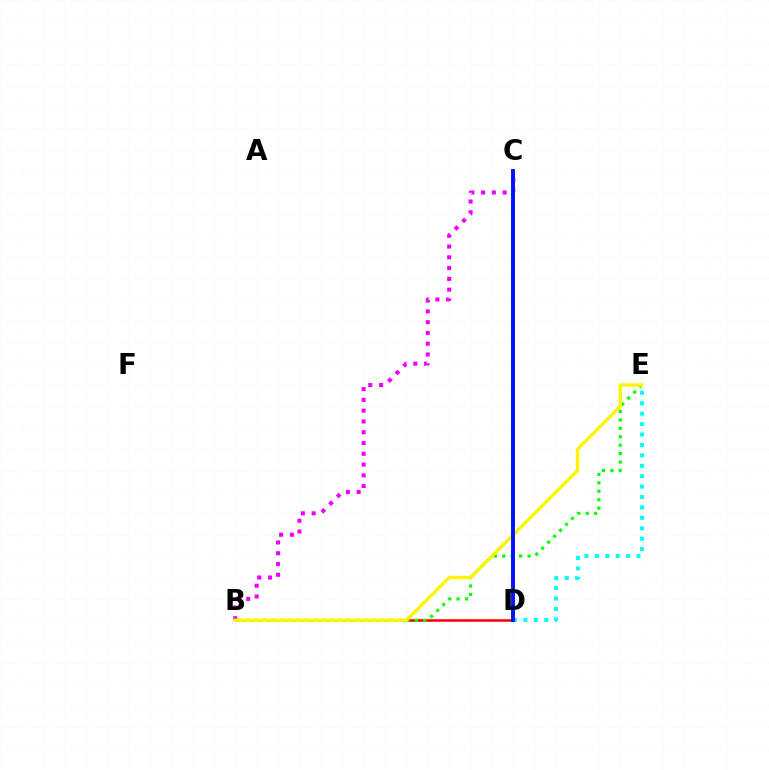{('B', 'C'): [{'color': '#ee00ff', 'line_style': 'dotted', 'thickness': 2.93}], ('B', 'D'): [{'color': '#ff0000', 'line_style': 'solid', 'thickness': 1.85}], ('B', 'E'): [{'color': '#08ff00', 'line_style': 'dotted', 'thickness': 2.29}, {'color': '#fcf500', 'line_style': 'solid', 'thickness': 2.42}], ('D', 'E'): [{'color': '#00fff6', 'line_style': 'dotted', 'thickness': 2.83}], ('C', 'D'): [{'color': '#0010ff', 'line_style': 'solid', 'thickness': 2.79}]}